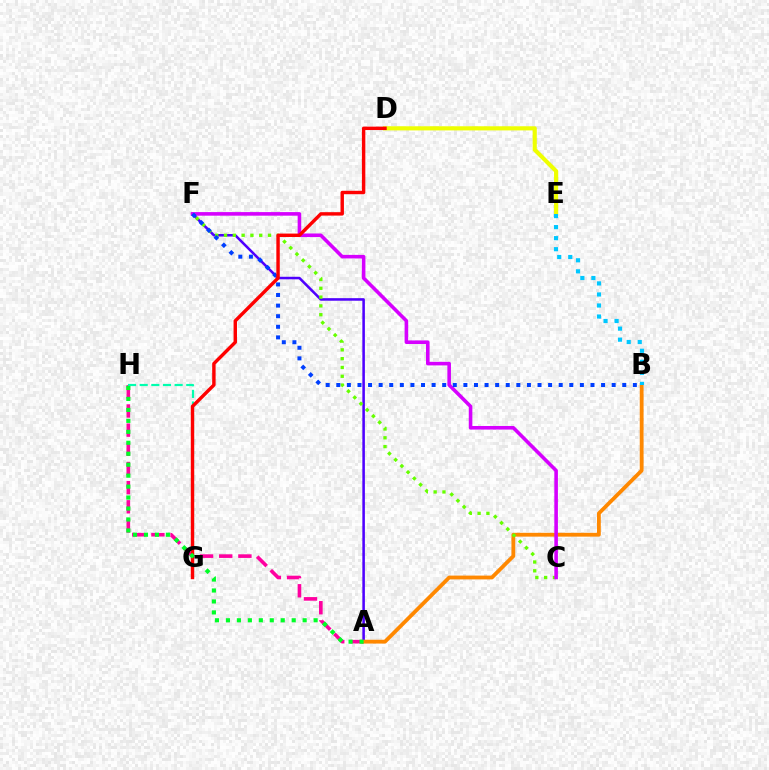{('A', 'H'): [{'color': '#ff00a0', 'line_style': 'dashed', 'thickness': 2.6}, {'color': '#00ff27', 'line_style': 'dotted', 'thickness': 2.98}], ('A', 'F'): [{'color': '#4f00ff', 'line_style': 'solid', 'thickness': 1.83}], ('A', 'B'): [{'color': '#ff8800', 'line_style': 'solid', 'thickness': 2.75}], ('C', 'F'): [{'color': '#66ff00', 'line_style': 'dotted', 'thickness': 2.39}, {'color': '#d600ff', 'line_style': 'solid', 'thickness': 2.58}], ('D', 'E'): [{'color': '#eeff00', 'line_style': 'solid', 'thickness': 2.98}], ('B', 'E'): [{'color': '#00c7ff', 'line_style': 'dotted', 'thickness': 3.0}], ('B', 'F'): [{'color': '#003fff', 'line_style': 'dotted', 'thickness': 2.88}], ('G', 'H'): [{'color': '#00ffaf', 'line_style': 'dashed', 'thickness': 1.58}], ('D', 'G'): [{'color': '#ff0000', 'line_style': 'solid', 'thickness': 2.46}]}